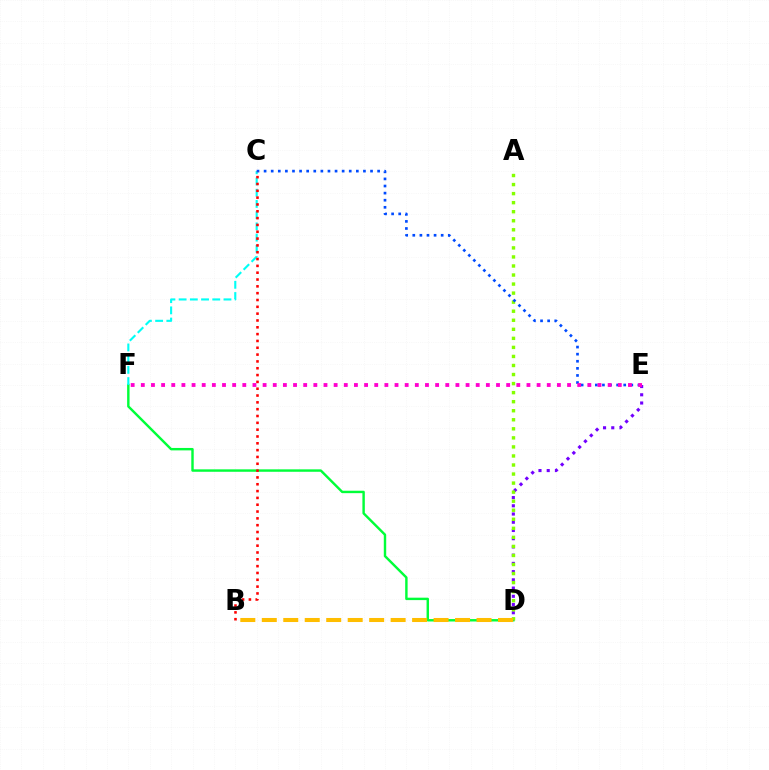{('D', 'F'): [{'color': '#00ff39', 'line_style': 'solid', 'thickness': 1.75}], ('D', 'E'): [{'color': '#7200ff', 'line_style': 'dotted', 'thickness': 2.24}], ('A', 'D'): [{'color': '#84ff00', 'line_style': 'dotted', 'thickness': 2.46}], ('C', 'F'): [{'color': '#00fff6', 'line_style': 'dashed', 'thickness': 1.52}], ('B', 'D'): [{'color': '#ffbd00', 'line_style': 'dashed', 'thickness': 2.92}], ('C', 'E'): [{'color': '#004bff', 'line_style': 'dotted', 'thickness': 1.93}], ('B', 'C'): [{'color': '#ff0000', 'line_style': 'dotted', 'thickness': 1.85}], ('E', 'F'): [{'color': '#ff00cf', 'line_style': 'dotted', 'thickness': 2.76}]}